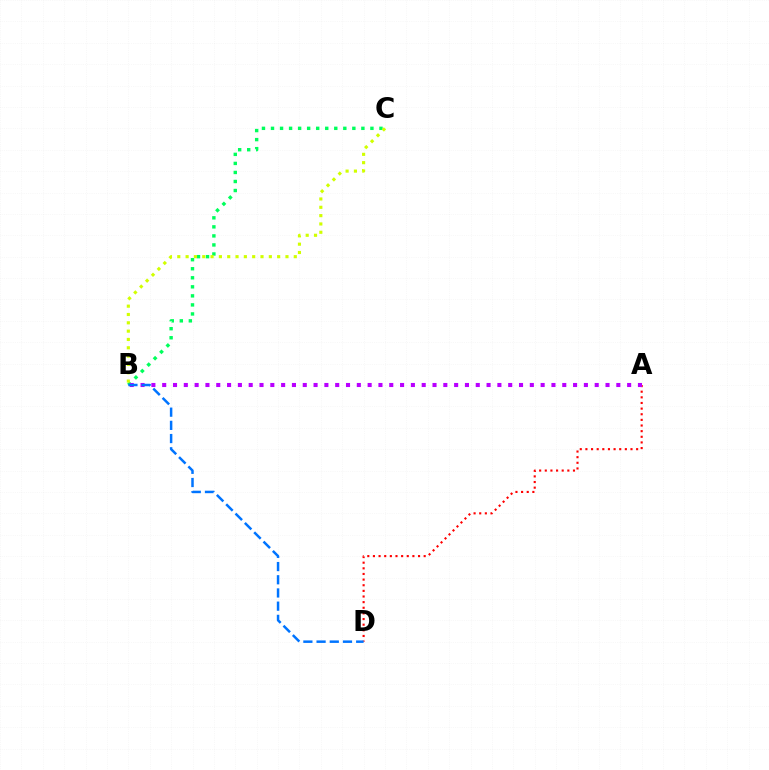{('A', 'D'): [{'color': '#ff0000', 'line_style': 'dotted', 'thickness': 1.53}], ('B', 'C'): [{'color': '#00ff5c', 'line_style': 'dotted', 'thickness': 2.46}, {'color': '#d1ff00', 'line_style': 'dotted', 'thickness': 2.26}], ('A', 'B'): [{'color': '#b900ff', 'line_style': 'dotted', 'thickness': 2.94}], ('B', 'D'): [{'color': '#0074ff', 'line_style': 'dashed', 'thickness': 1.79}]}